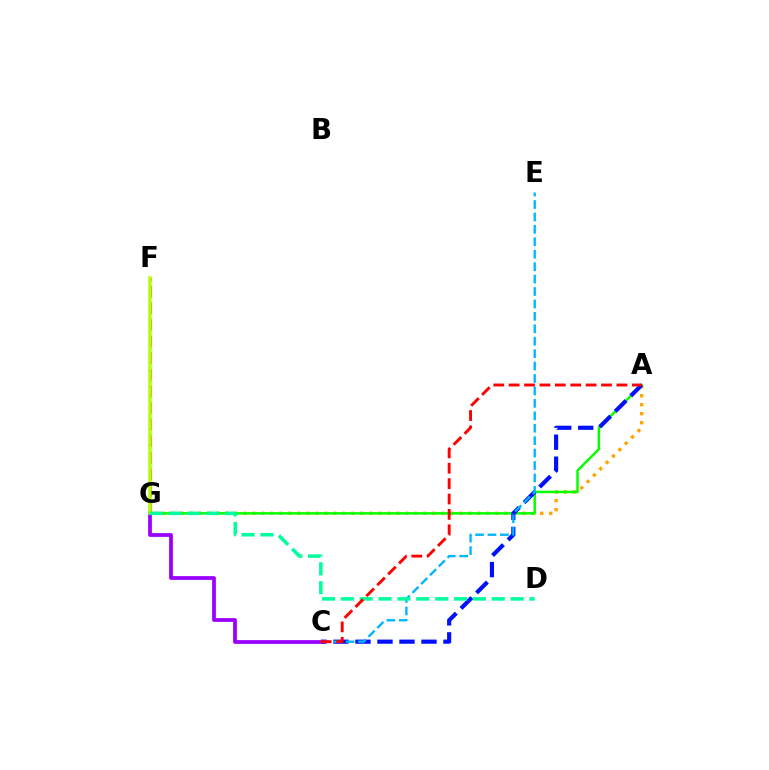{('A', 'G'): [{'color': '#ffa500', 'line_style': 'dotted', 'thickness': 2.44}, {'color': '#08ff00', 'line_style': 'solid', 'thickness': 1.79}], ('A', 'C'): [{'color': '#0010ff', 'line_style': 'dashed', 'thickness': 2.99}, {'color': '#ff0000', 'line_style': 'dashed', 'thickness': 2.09}], ('C', 'G'): [{'color': '#9b00ff', 'line_style': 'solid', 'thickness': 2.7}], ('F', 'G'): [{'color': '#ff00bd', 'line_style': 'dashed', 'thickness': 2.26}, {'color': '#b3ff00', 'line_style': 'solid', 'thickness': 2.52}], ('C', 'E'): [{'color': '#00b5ff', 'line_style': 'dashed', 'thickness': 1.69}], ('D', 'G'): [{'color': '#00ff9d', 'line_style': 'dashed', 'thickness': 2.56}]}